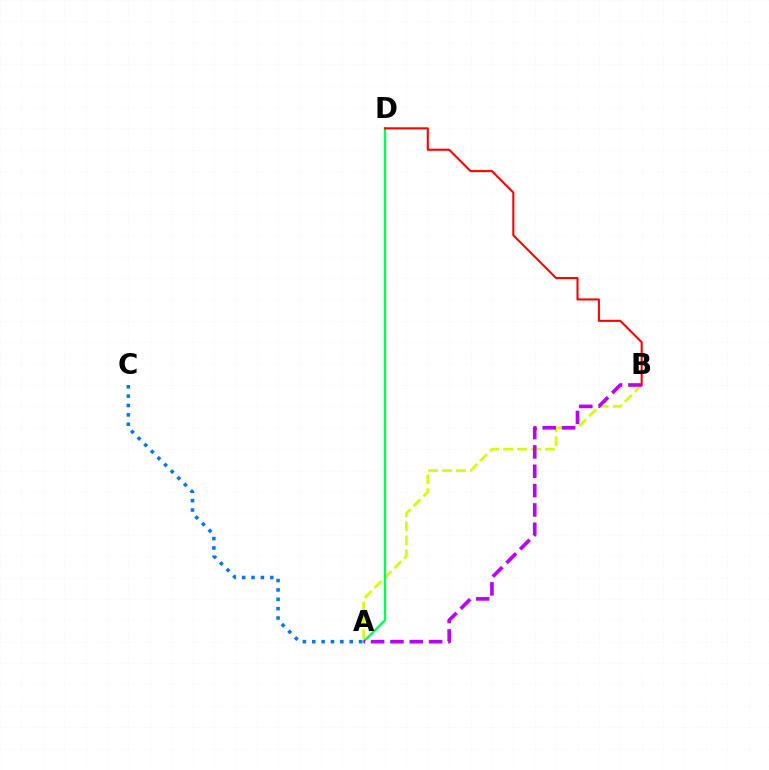{('A', 'B'): [{'color': '#d1ff00', 'line_style': 'dashed', 'thickness': 1.9}, {'color': '#b900ff', 'line_style': 'dashed', 'thickness': 2.63}], ('A', 'D'): [{'color': '#00ff5c', 'line_style': 'solid', 'thickness': 1.73}], ('B', 'D'): [{'color': '#ff0000', 'line_style': 'solid', 'thickness': 1.5}], ('A', 'C'): [{'color': '#0074ff', 'line_style': 'dotted', 'thickness': 2.54}]}